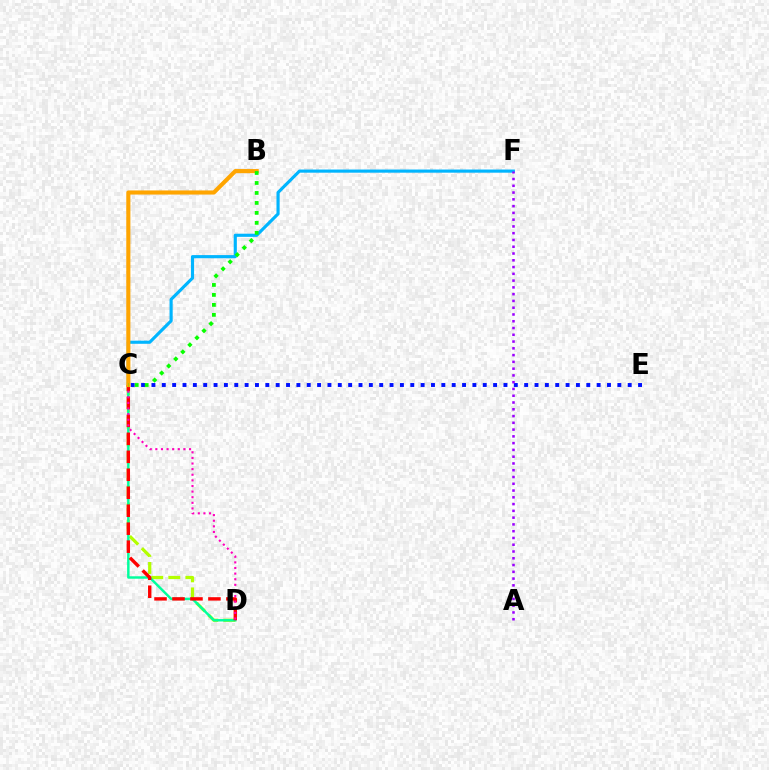{('C', 'D'): [{'color': '#b3ff00', 'line_style': 'dashed', 'thickness': 2.32}, {'color': '#00ff9d', 'line_style': 'solid', 'thickness': 1.76}, {'color': '#ff0000', 'line_style': 'dashed', 'thickness': 2.44}, {'color': '#ff00bd', 'line_style': 'dotted', 'thickness': 1.53}], ('C', 'E'): [{'color': '#0010ff', 'line_style': 'dotted', 'thickness': 2.81}], ('C', 'F'): [{'color': '#00b5ff', 'line_style': 'solid', 'thickness': 2.26}], ('B', 'C'): [{'color': '#ffa500', 'line_style': 'solid', 'thickness': 2.96}, {'color': '#08ff00', 'line_style': 'dotted', 'thickness': 2.71}], ('A', 'F'): [{'color': '#9b00ff', 'line_style': 'dotted', 'thickness': 1.84}]}